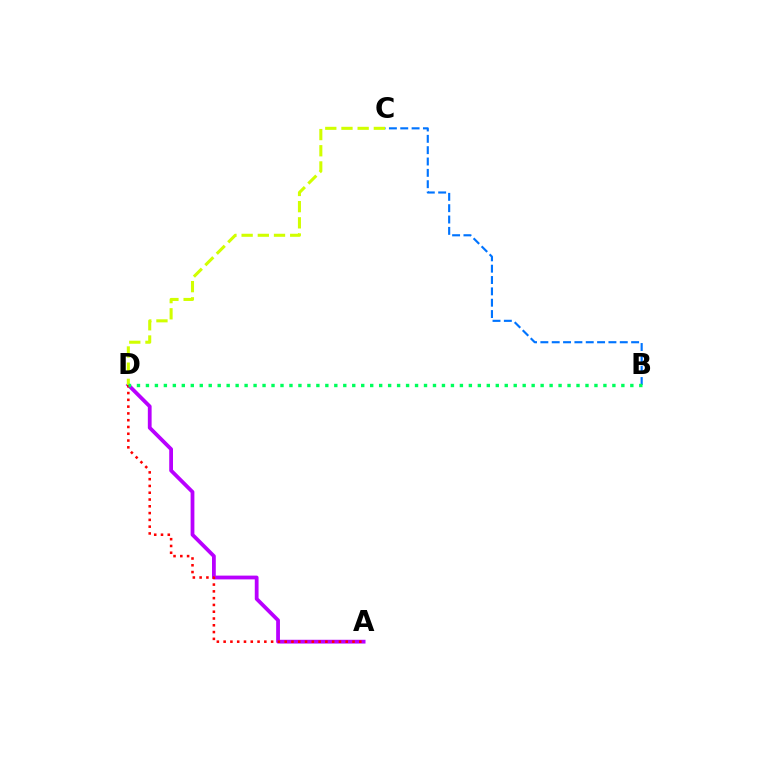{('A', 'D'): [{'color': '#b900ff', 'line_style': 'solid', 'thickness': 2.72}, {'color': '#ff0000', 'line_style': 'dotted', 'thickness': 1.84}], ('C', 'D'): [{'color': '#d1ff00', 'line_style': 'dashed', 'thickness': 2.2}], ('B', 'C'): [{'color': '#0074ff', 'line_style': 'dashed', 'thickness': 1.54}], ('B', 'D'): [{'color': '#00ff5c', 'line_style': 'dotted', 'thickness': 2.44}]}